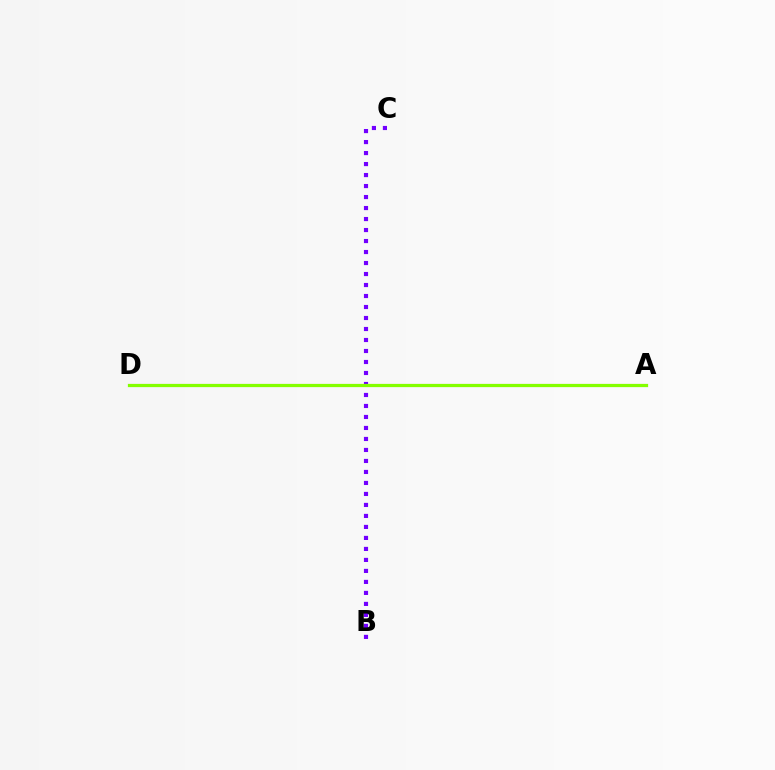{('B', 'C'): [{'color': '#7200ff', 'line_style': 'dotted', 'thickness': 2.99}], ('A', 'D'): [{'color': '#00fff6', 'line_style': 'solid', 'thickness': 2.12}, {'color': '#ff0000', 'line_style': 'solid', 'thickness': 2.18}, {'color': '#84ff00', 'line_style': 'solid', 'thickness': 2.3}]}